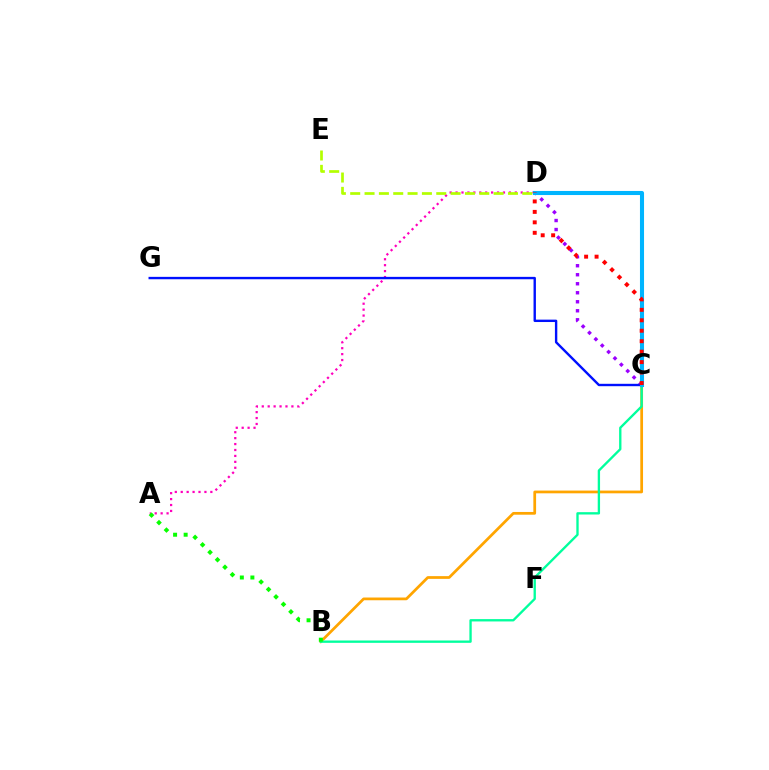{('A', 'D'): [{'color': '#ff00bd', 'line_style': 'dotted', 'thickness': 1.61}], ('D', 'E'): [{'color': '#b3ff00', 'line_style': 'dashed', 'thickness': 1.95}], ('B', 'C'): [{'color': '#ffa500', 'line_style': 'solid', 'thickness': 1.97}, {'color': '#00ff9d', 'line_style': 'solid', 'thickness': 1.68}], ('C', 'D'): [{'color': '#9b00ff', 'line_style': 'dotted', 'thickness': 2.45}, {'color': '#00b5ff', 'line_style': 'solid', 'thickness': 2.94}, {'color': '#ff0000', 'line_style': 'dotted', 'thickness': 2.84}], ('C', 'G'): [{'color': '#0010ff', 'line_style': 'solid', 'thickness': 1.72}], ('A', 'B'): [{'color': '#08ff00', 'line_style': 'dotted', 'thickness': 2.87}]}